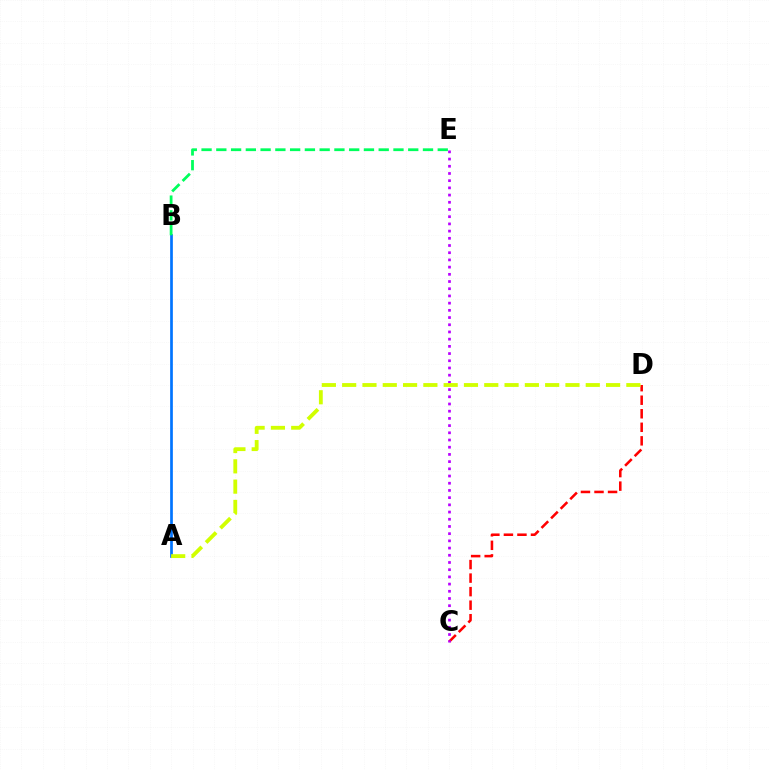{('C', 'D'): [{'color': '#ff0000', 'line_style': 'dashed', 'thickness': 1.84}], ('C', 'E'): [{'color': '#b900ff', 'line_style': 'dotted', 'thickness': 1.96}], ('A', 'B'): [{'color': '#0074ff', 'line_style': 'solid', 'thickness': 1.94}], ('B', 'E'): [{'color': '#00ff5c', 'line_style': 'dashed', 'thickness': 2.01}], ('A', 'D'): [{'color': '#d1ff00', 'line_style': 'dashed', 'thickness': 2.76}]}